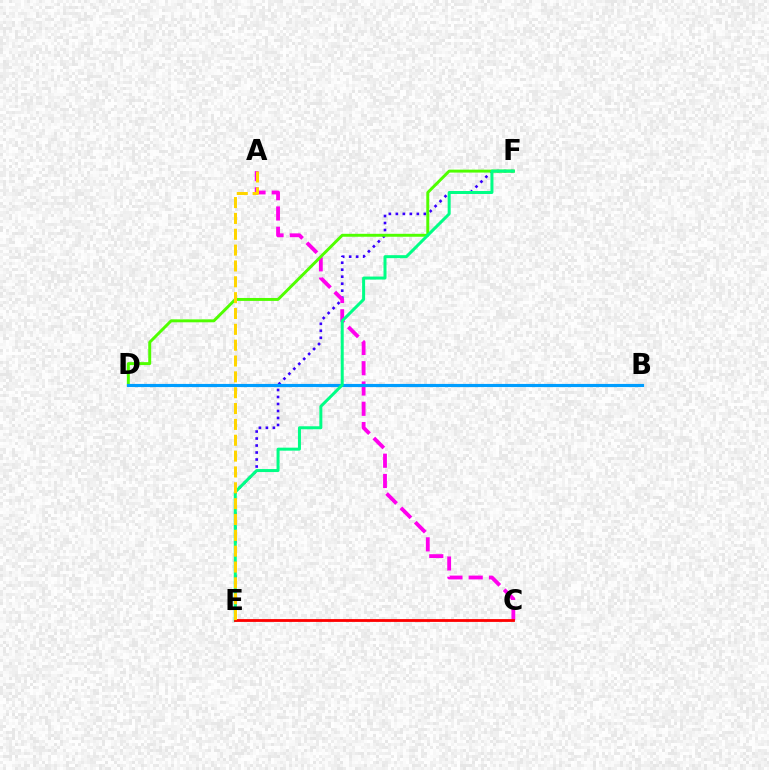{('E', 'F'): [{'color': '#3700ff', 'line_style': 'dotted', 'thickness': 1.9}, {'color': '#00ff86', 'line_style': 'solid', 'thickness': 2.16}], ('A', 'C'): [{'color': '#ff00ed', 'line_style': 'dashed', 'thickness': 2.75}], ('D', 'F'): [{'color': '#4fff00', 'line_style': 'solid', 'thickness': 2.11}], ('B', 'D'): [{'color': '#009eff', 'line_style': 'solid', 'thickness': 2.27}], ('C', 'E'): [{'color': '#ff0000', 'line_style': 'solid', 'thickness': 2.03}], ('A', 'E'): [{'color': '#ffd500', 'line_style': 'dashed', 'thickness': 2.15}]}